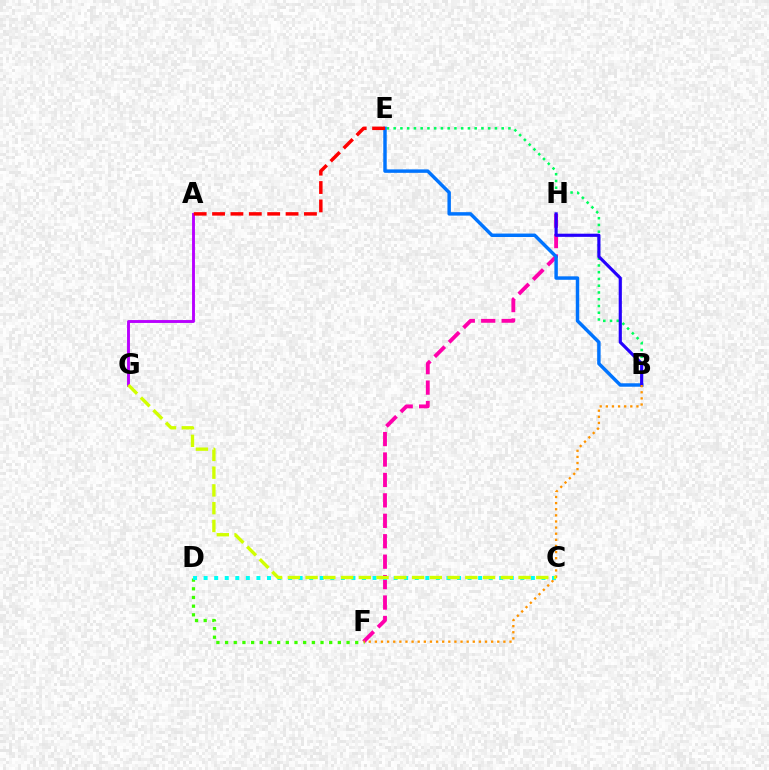{('F', 'H'): [{'color': '#ff00ac', 'line_style': 'dashed', 'thickness': 2.78}], ('A', 'G'): [{'color': '#b900ff', 'line_style': 'solid', 'thickness': 2.08}], ('B', 'E'): [{'color': '#00ff5c', 'line_style': 'dotted', 'thickness': 1.83}, {'color': '#0074ff', 'line_style': 'solid', 'thickness': 2.48}], ('D', 'F'): [{'color': '#3dff00', 'line_style': 'dotted', 'thickness': 2.36}], ('B', 'H'): [{'color': '#2500ff', 'line_style': 'solid', 'thickness': 2.28}], ('C', 'D'): [{'color': '#00fff6', 'line_style': 'dotted', 'thickness': 2.87}], ('B', 'F'): [{'color': '#ff9400', 'line_style': 'dotted', 'thickness': 1.66}], ('A', 'E'): [{'color': '#ff0000', 'line_style': 'dashed', 'thickness': 2.5}], ('C', 'G'): [{'color': '#d1ff00', 'line_style': 'dashed', 'thickness': 2.41}]}